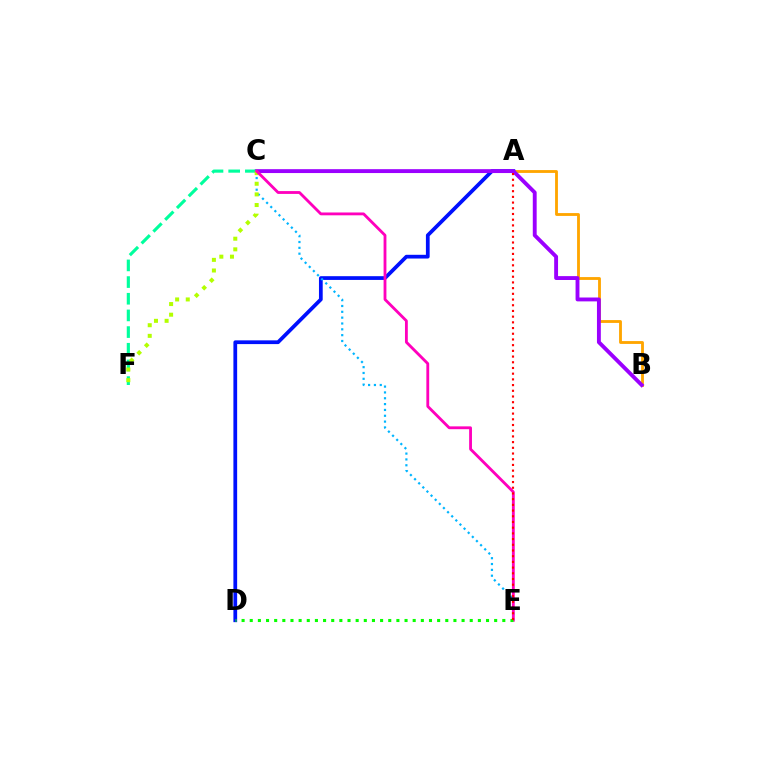{('A', 'B'): [{'color': '#ffa500', 'line_style': 'solid', 'thickness': 2.05}], ('A', 'D'): [{'color': '#0010ff', 'line_style': 'solid', 'thickness': 2.69}], ('B', 'C'): [{'color': '#9b00ff', 'line_style': 'solid', 'thickness': 2.79}], ('C', 'F'): [{'color': '#00ff9d', 'line_style': 'dashed', 'thickness': 2.26}, {'color': '#b3ff00', 'line_style': 'dotted', 'thickness': 2.89}], ('C', 'E'): [{'color': '#00b5ff', 'line_style': 'dotted', 'thickness': 1.59}, {'color': '#ff00bd', 'line_style': 'solid', 'thickness': 2.04}], ('D', 'E'): [{'color': '#08ff00', 'line_style': 'dotted', 'thickness': 2.21}], ('A', 'E'): [{'color': '#ff0000', 'line_style': 'dotted', 'thickness': 1.55}]}